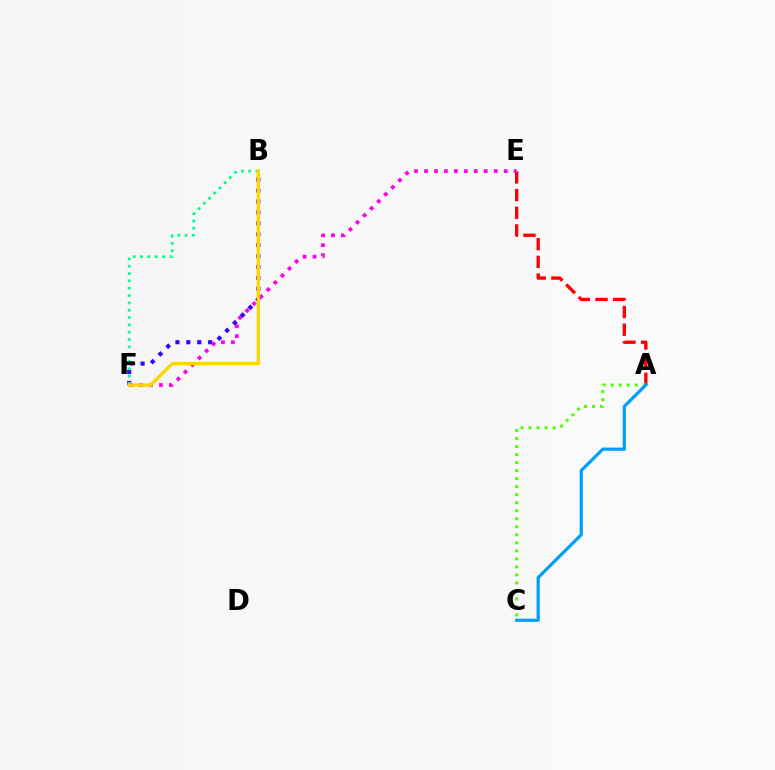{('A', 'E'): [{'color': '#ff0000', 'line_style': 'dashed', 'thickness': 2.4}], ('E', 'F'): [{'color': '#ff00ed', 'line_style': 'dotted', 'thickness': 2.71}], ('A', 'C'): [{'color': '#4fff00', 'line_style': 'dotted', 'thickness': 2.18}, {'color': '#009eff', 'line_style': 'solid', 'thickness': 2.31}], ('B', 'F'): [{'color': '#3700ff', 'line_style': 'dotted', 'thickness': 2.97}, {'color': '#00ff86', 'line_style': 'dotted', 'thickness': 1.99}, {'color': '#ffd500', 'line_style': 'solid', 'thickness': 2.4}]}